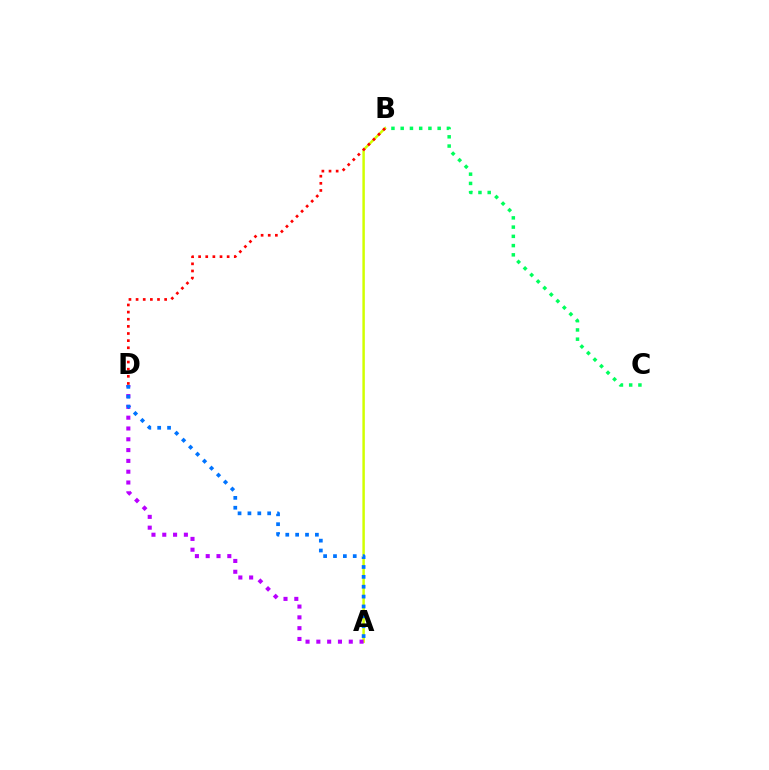{('B', 'C'): [{'color': '#00ff5c', 'line_style': 'dotted', 'thickness': 2.51}], ('A', 'B'): [{'color': '#d1ff00', 'line_style': 'solid', 'thickness': 1.78}], ('A', 'D'): [{'color': '#b900ff', 'line_style': 'dotted', 'thickness': 2.94}, {'color': '#0074ff', 'line_style': 'dotted', 'thickness': 2.68}], ('B', 'D'): [{'color': '#ff0000', 'line_style': 'dotted', 'thickness': 1.94}]}